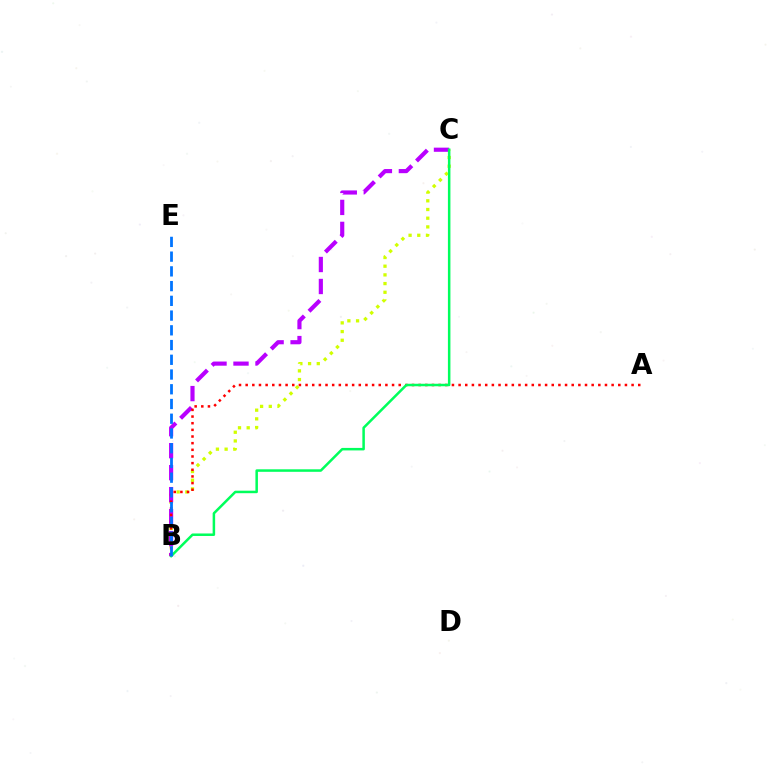{('B', 'C'): [{'color': '#d1ff00', 'line_style': 'dotted', 'thickness': 2.36}, {'color': '#b900ff', 'line_style': 'dashed', 'thickness': 2.99}, {'color': '#00ff5c', 'line_style': 'solid', 'thickness': 1.81}], ('A', 'B'): [{'color': '#ff0000', 'line_style': 'dotted', 'thickness': 1.81}], ('B', 'E'): [{'color': '#0074ff', 'line_style': 'dashed', 'thickness': 2.0}]}